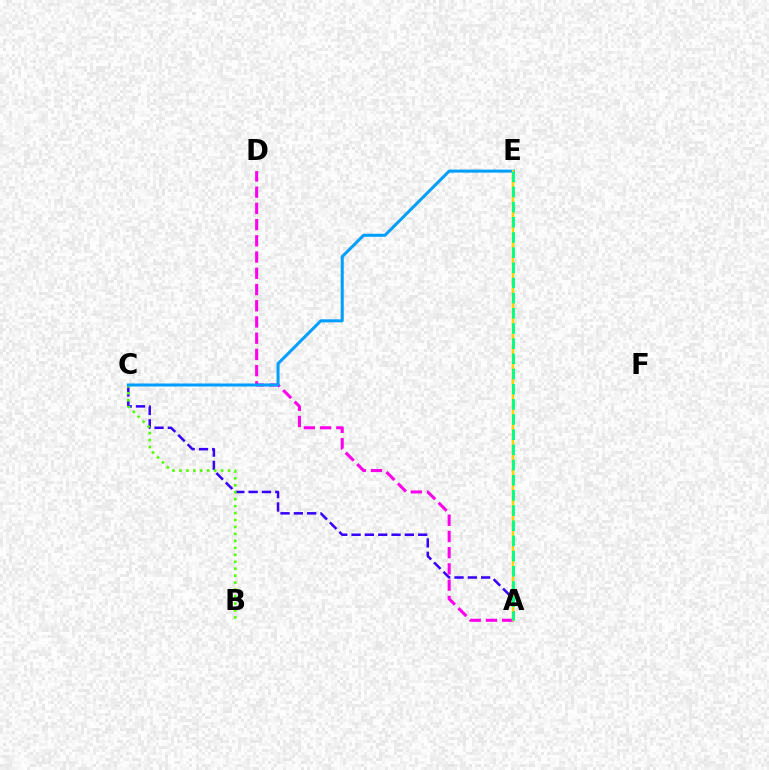{('A', 'E'): [{'color': '#ff0000', 'line_style': 'dashed', 'thickness': 1.52}, {'color': '#ffd500', 'line_style': 'solid', 'thickness': 1.77}, {'color': '#00ff86', 'line_style': 'dashed', 'thickness': 2.06}], ('A', 'C'): [{'color': '#3700ff', 'line_style': 'dashed', 'thickness': 1.81}], ('A', 'D'): [{'color': '#ff00ed', 'line_style': 'dashed', 'thickness': 2.2}], ('B', 'C'): [{'color': '#4fff00', 'line_style': 'dotted', 'thickness': 1.89}], ('C', 'E'): [{'color': '#009eff', 'line_style': 'solid', 'thickness': 2.17}]}